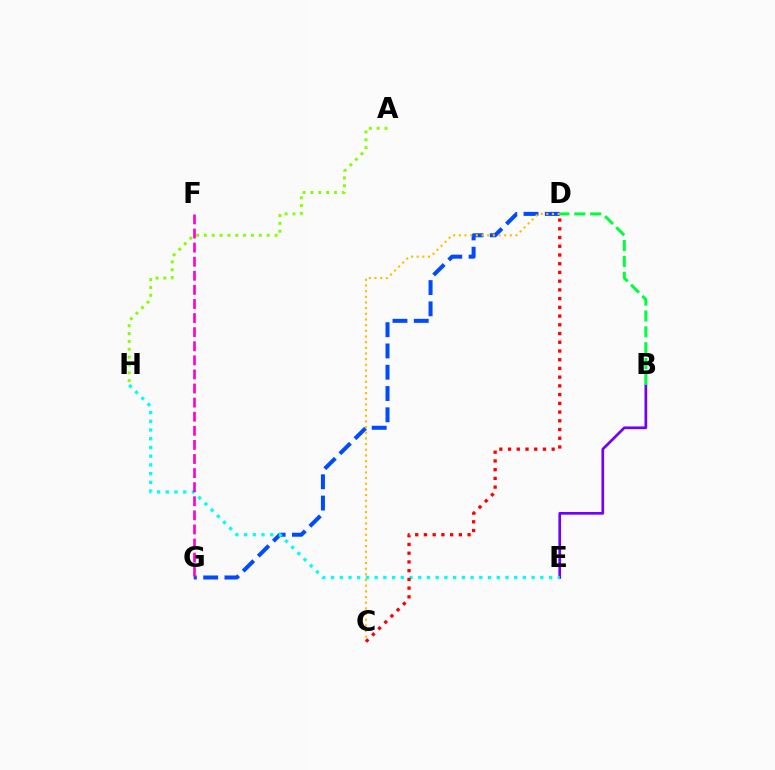{('B', 'E'): [{'color': '#7200ff', 'line_style': 'solid', 'thickness': 1.94}], ('D', 'G'): [{'color': '#004bff', 'line_style': 'dashed', 'thickness': 2.89}], ('B', 'D'): [{'color': '#00ff39', 'line_style': 'dashed', 'thickness': 2.16}], ('C', 'D'): [{'color': '#ffbd00', 'line_style': 'dotted', 'thickness': 1.54}, {'color': '#ff0000', 'line_style': 'dotted', 'thickness': 2.37}], ('E', 'H'): [{'color': '#00fff6', 'line_style': 'dotted', 'thickness': 2.37}], ('F', 'G'): [{'color': '#ff00cf', 'line_style': 'dashed', 'thickness': 1.91}], ('A', 'H'): [{'color': '#84ff00', 'line_style': 'dotted', 'thickness': 2.14}]}